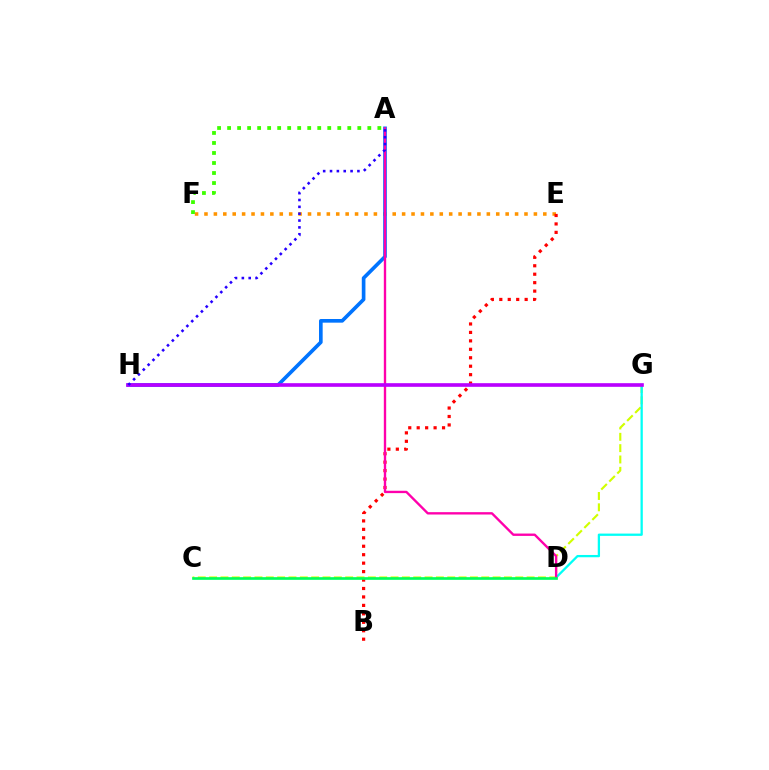{('C', 'G'): [{'color': '#d1ff00', 'line_style': 'dashed', 'thickness': 1.54}], ('E', 'F'): [{'color': '#ff9400', 'line_style': 'dotted', 'thickness': 2.56}], ('D', 'G'): [{'color': '#00fff6', 'line_style': 'solid', 'thickness': 1.65}], ('A', 'H'): [{'color': '#0074ff', 'line_style': 'solid', 'thickness': 2.63}, {'color': '#2500ff', 'line_style': 'dotted', 'thickness': 1.86}], ('B', 'E'): [{'color': '#ff0000', 'line_style': 'dotted', 'thickness': 2.3}], ('A', 'D'): [{'color': '#ff00ac', 'line_style': 'solid', 'thickness': 1.7}], ('C', 'D'): [{'color': '#00ff5c', 'line_style': 'solid', 'thickness': 1.93}], ('A', 'F'): [{'color': '#3dff00', 'line_style': 'dotted', 'thickness': 2.72}], ('G', 'H'): [{'color': '#b900ff', 'line_style': 'solid', 'thickness': 2.62}]}